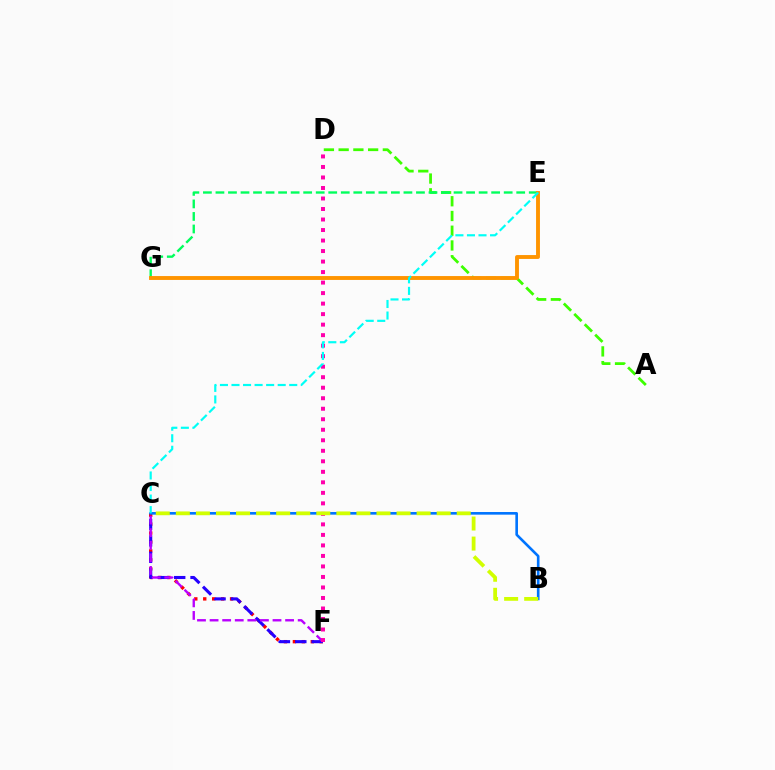{('C', 'F'): [{'color': '#ff0000', 'line_style': 'dotted', 'thickness': 2.43}, {'color': '#2500ff', 'line_style': 'dashed', 'thickness': 2.23}, {'color': '#b900ff', 'line_style': 'dashed', 'thickness': 1.71}], ('B', 'C'): [{'color': '#0074ff', 'line_style': 'solid', 'thickness': 1.89}, {'color': '#d1ff00', 'line_style': 'dashed', 'thickness': 2.73}], ('A', 'D'): [{'color': '#3dff00', 'line_style': 'dashed', 'thickness': 2.0}], ('D', 'F'): [{'color': '#ff00ac', 'line_style': 'dotted', 'thickness': 2.86}], ('E', 'G'): [{'color': '#00ff5c', 'line_style': 'dashed', 'thickness': 1.7}, {'color': '#ff9400', 'line_style': 'solid', 'thickness': 2.79}], ('C', 'E'): [{'color': '#00fff6', 'line_style': 'dashed', 'thickness': 1.57}]}